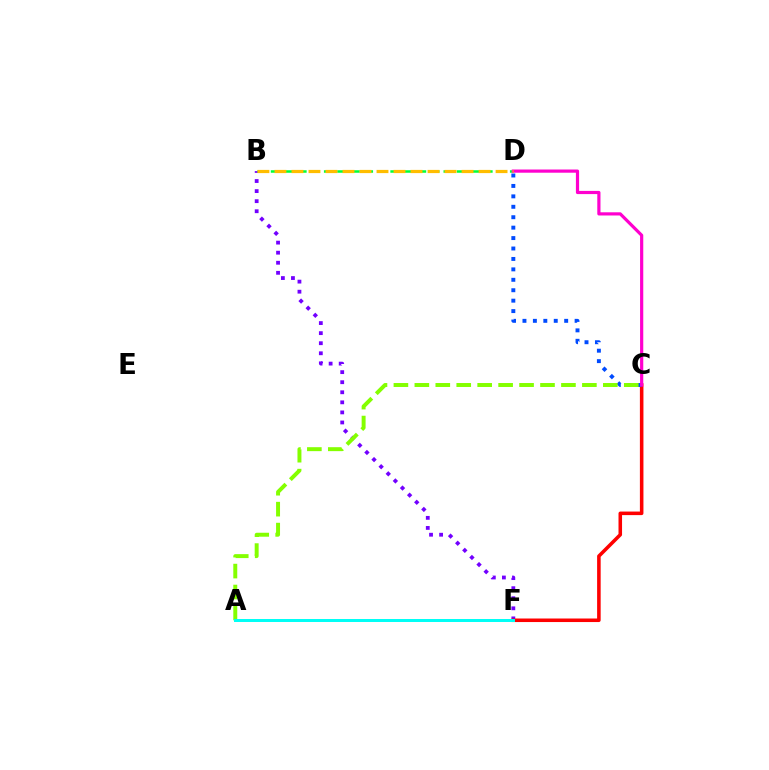{('B', 'F'): [{'color': '#7200ff', 'line_style': 'dotted', 'thickness': 2.73}], ('C', 'F'): [{'color': '#ff0000', 'line_style': 'solid', 'thickness': 2.55}], ('C', 'D'): [{'color': '#004bff', 'line_style': 'dotted', 'thickness': 2.83}, {'color': '#ff00cf', 'line_style': 'solid', 'thickness': 2.3}], ('B', 'D'): [{'color': '#00ff39', 'line_style': 'dashed', 'thickness': 1.8}, {'color': '#ffbd00', 'line_style': 'dashed', 'thickness': 2.31}], ('A', 'C'): [{'color': '#84ff00', 'line_style': 'dashed', 'thickness': 2.84}], ('A', 'F'): [{'color': '#00fff6', 'line_style': 'solid', 'thickness': 2.15}]}